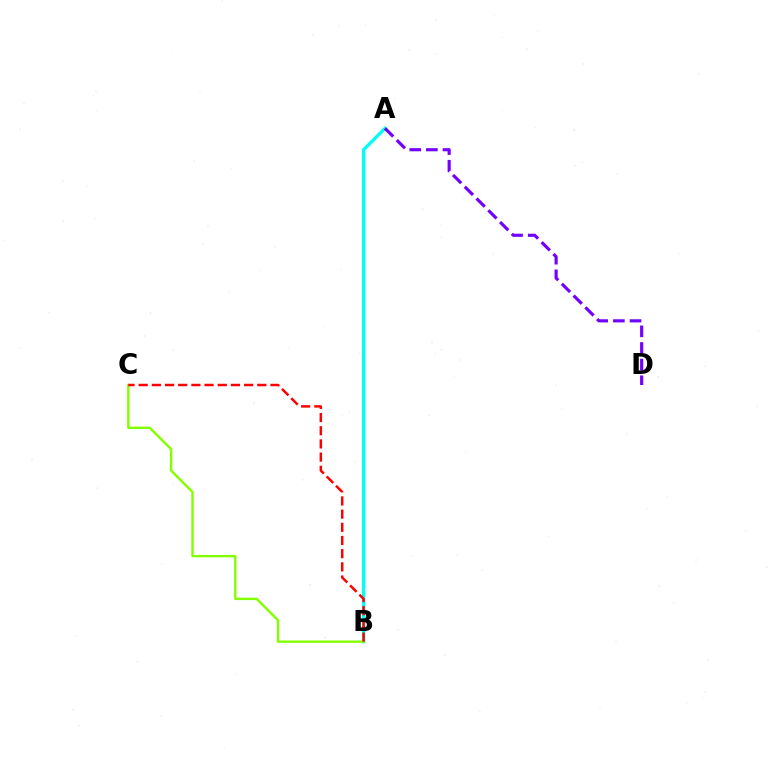{('A', 'B'): [{'color': '#00fff6', 'line_style': 'solid', 'thickness': 2.4}], ('B', 'C'): [{'color': '#84ff00', 'line_style': 'solid', 'thickness': 1.73}, {'color': '#ff0000', 'line_style': 'dashed', 'thickness': 1.79}], ('A', 'D'): [{'color': '#7200ff', 'line_style': 'dashed', 'thickness': 2.26}]}